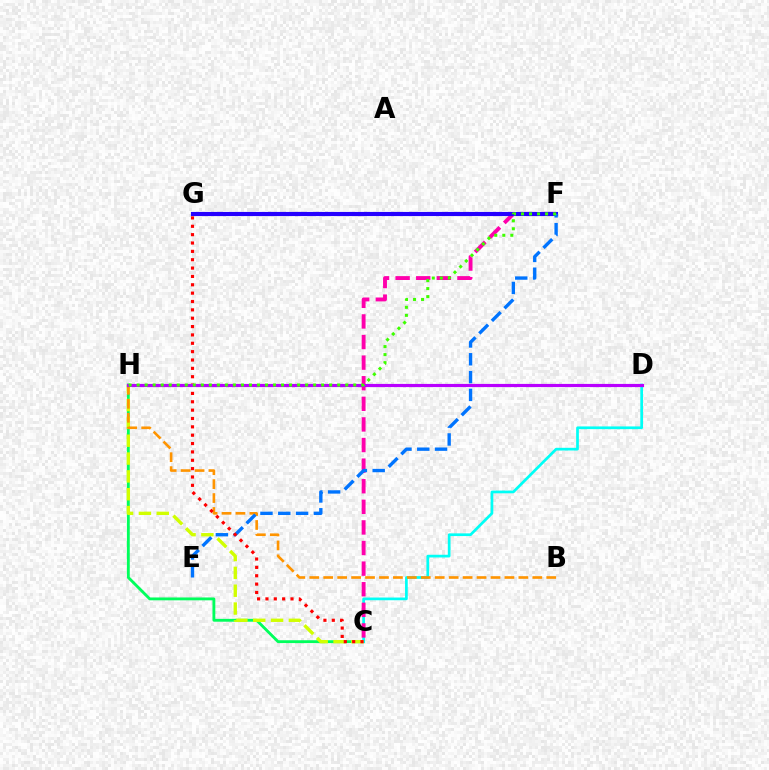{('C', 'H'): [{'color': '#00ff5c', 'line_style': 'solid', 'thickness': 2.05}, {'color': '#d1ff00', 'line_style': 'dashed', 'thickness': 2.42}], ('C', 'D'): [{'color': '#00fff6', 'line_style': 'solid', 'thickness': 1.95}], ('C', 'F'): [{'color': '#ff00ac', 'line_style': 'dashed', 'thickness': 2.8}], ('B', 'H'): [{'color': '#ff9400', 'line_style': 'dashed', 'thickness': 1.89}], ('F', 'G'): [{'color': '#2500ff', 'line_style': 'solid', 'thickness': 2.98}], ('E', 'F'): [{'color': '#0074ff', 'line_style': 'dashed', 'thickness': 2.42}], ('C', 'G'): [{'color': '#ff0000', 'line_style': 'dotted', 'thickness': 2.27}], ('D', 'H'): [{'color': '#b900ff', 'line_style': 'solid', 'thickness': 2.28}], ('F', 'H'): [{'color': '#3dff00', 'line_style': 'dotted', 'thickness': 2.18}]}